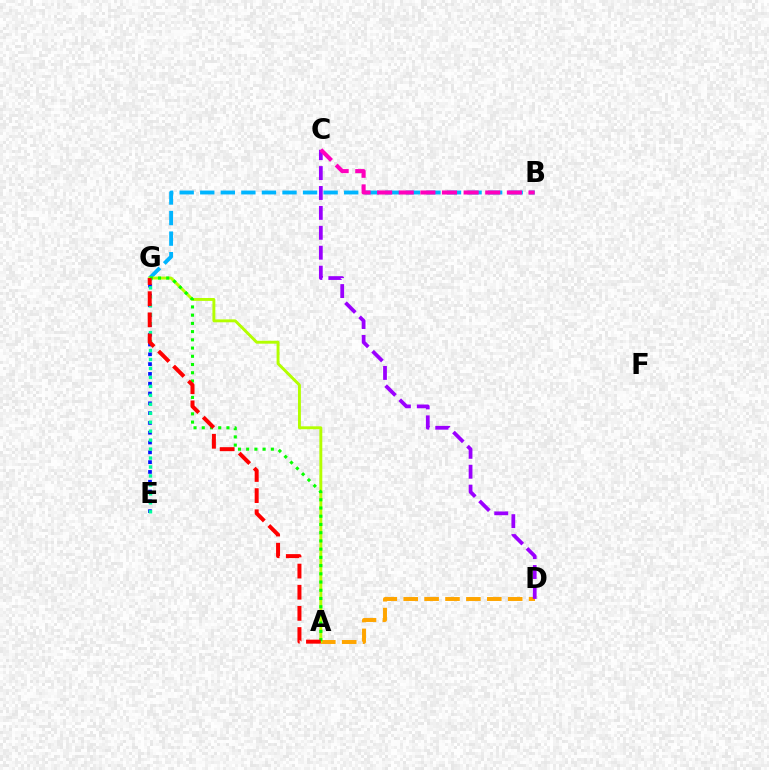{('A', 'D'): [{'color': '#ffa500', 'line_style': 'dashed', 'thickness': 2.84}], ('B', 'G'): [{'color': '#00b5ff', 'line_style': 'dashed', 'thickness': 2.79}], ('A', 'G'): [{'color': '#b3ff00', 'line_style': 'solid', 'thickness': 2.1}, {'color': '#08ff00', 'line_style': 'dotted', 'thickness': 2.23}, {'color': '#ff0000', 'line_style': 'dashed', 'thickness': 2.87}], ('C', 'D'): [{'color': '#9b00ff', 'line_style': 'dashed', 'thickness': 2.71}], ('E', 'G'): [{'color': '#0010ff', 'line_style': 'dotted', 'thickness': 2.66}, {'color': '#00ff9d', 'line_style': 'dotted', 'thickness': 2.43}], ('B', 'C'): [{'color': '#ff00bd', 'line_style': 'dashed', 'thickness': 2.94}]}